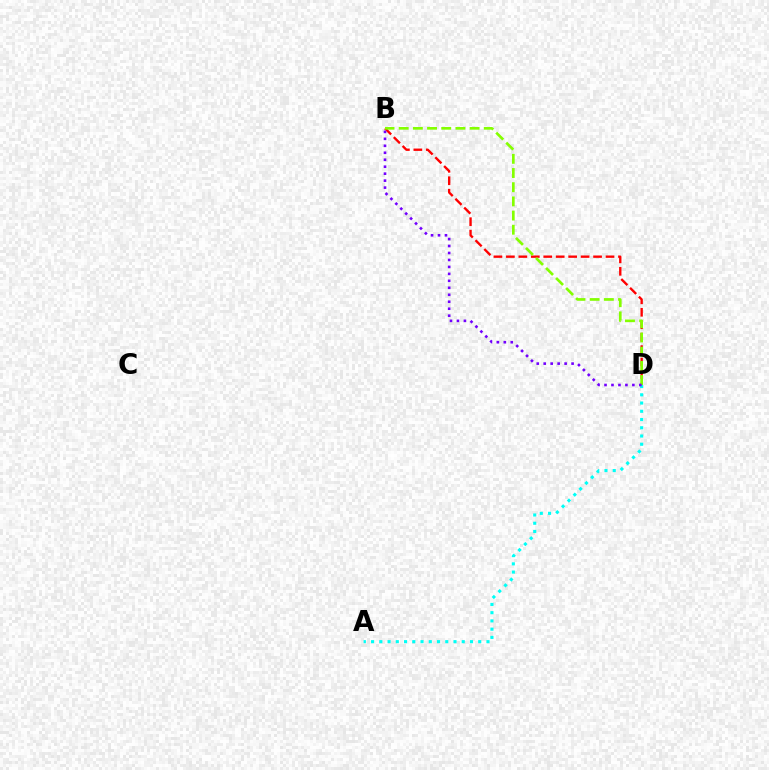{('A', 'D'): [{'color': '#00fff6', 'line_style': 'dotted', 'thickness': 2.24}], ('B', 'D'): [{'color': '#ff0000', 'line_style': 'dashed', 'thickness': 1.69}, {'color': '#84ff00', 'line_style': 'dashed', 'thickness': 1.93}, {'color': '#7200ff', 'line_style': 'dotted', 'thickness': 1.89}]}